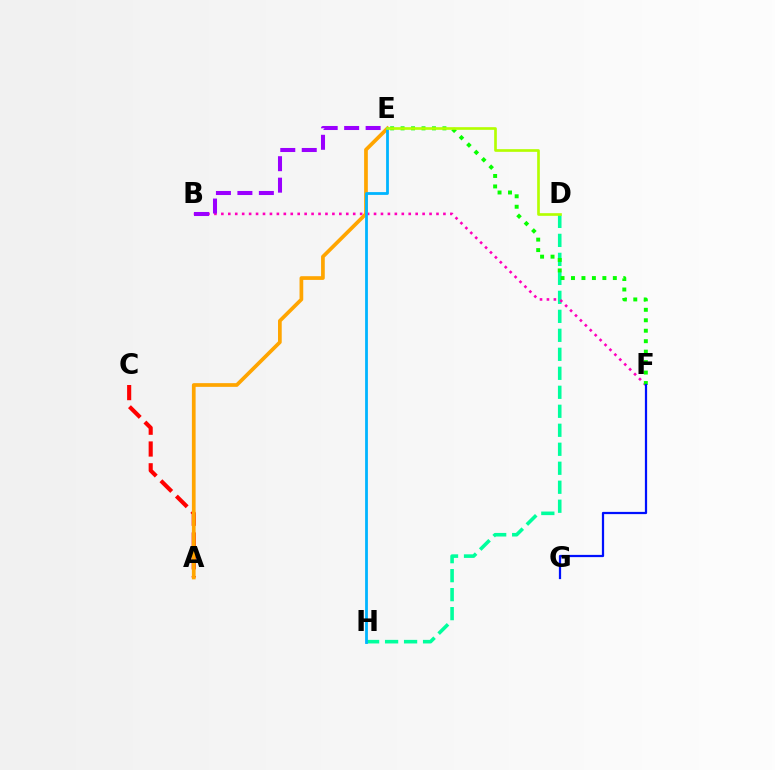{('D', 'H'): [{'color': '#00ff9d', 'line_style': 'dashed', 'thickness': 2.58}], ('A', 'C'): [{'color': '#ff0000', 'line_style': 'dashed', 'thickness': 2.96}], ('B', 'F'): [{'color': '#ff00bd', 'line_style': 'dotted', 'thickness': 1.89}], ('E', 'F'): [{'color': '#08ff00', 'line_style': 'dotted', 'thickness': 2.84}], ('A', 'E'): [{'color': '#ffa500', 'line_style': 'solid', 'thickness': 2.67}], ('E', 'H'): [{'color': '#00b5ff', 'line_style': 'solid', 'thickness': 2.01}], ('D', 'E'): [{'color': '#b3ff00', 'line_style': 'solid', 'thickness': 1.92}], ('F', 'G'): [{'color': '#0010ff', 'line_style': 'solid', 'thickness': 1.61}], ('B', 'E'): [{'color': '#9b00ff', 'line_style': 'dashed', 'thickness': 2.92}]}